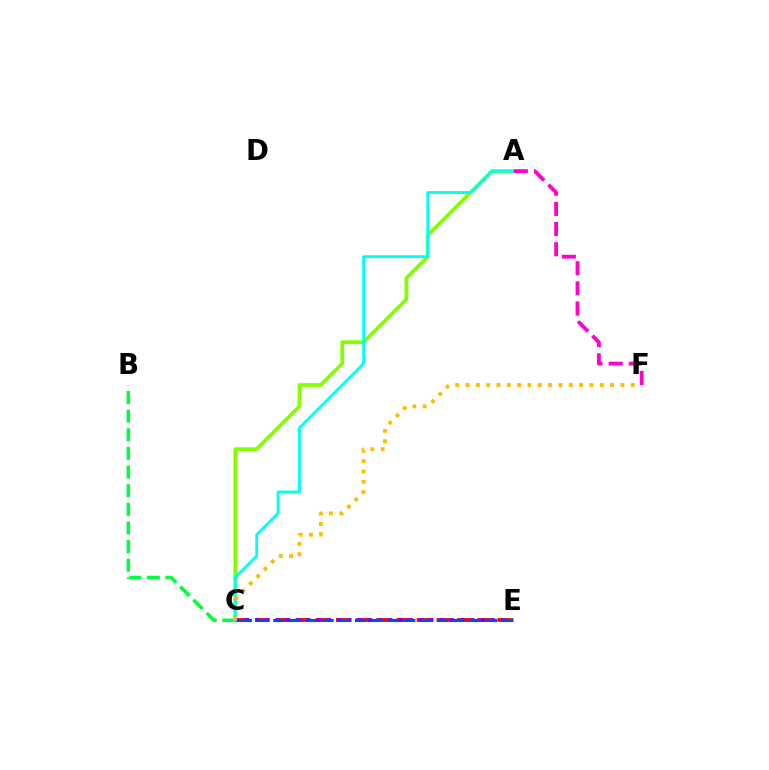{('B', 'C'): [{'color': '#00ff39', 'line_style': 'dashed', 'thickness': 2.53}], ('C', 'E'): [{'color': '#ff0000', 'line_style': 'dashed', 'thickness': 2.74}, {'color': '#7200ff', 'line_style': 'dotted', 'thickness': 2.78}, {'color': '#004bff', 'line_style': 'dashed', 'thickness': 2.22}], ('A', 'C'): [{'color': '#84ff00', 'line_style': 'solid', 'thickness': 2.69}, {'color': '#00fff6', 'line_style': 'solid', 'thickness': 2.06}], ('C', 'F'): [{'color': '#ffbd00', 'line_style': 'dotted', 'thickness': 2.81}], ('A', 'F'): [{'color': '#ff00cf', 'line_style': 'dashed', 'thickness': 2.74}]}